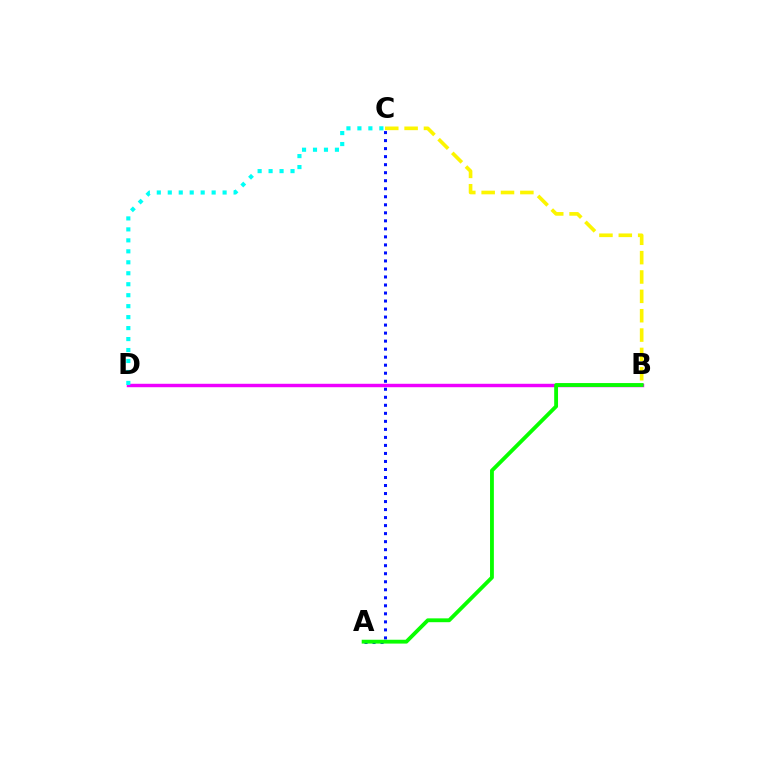{('B', 'D'): [{'color': '#ff0000', 'line_style': 'dotted', 'thickness': 1.94}, {'color': '#ee00ff', 'line_style': 'solid', 'thickness': 2.48}], ('C', 'D'): [{'color': '#00fff6', 'line_style': 'dotted', 'thickness': 2.98}], ('A', 'C'): [{'color': '#0010ff', 'line_style': 'dotted', 'thickness': 2.18}], ('A', 'B'): [{'color': '#08ff00', 'line_style': 'solid', 'thickness': 2.76}], ('B', 'C'): [{'color': '#fcf500', 'line_style': 'dashed', 'thickness': 2.63}]}